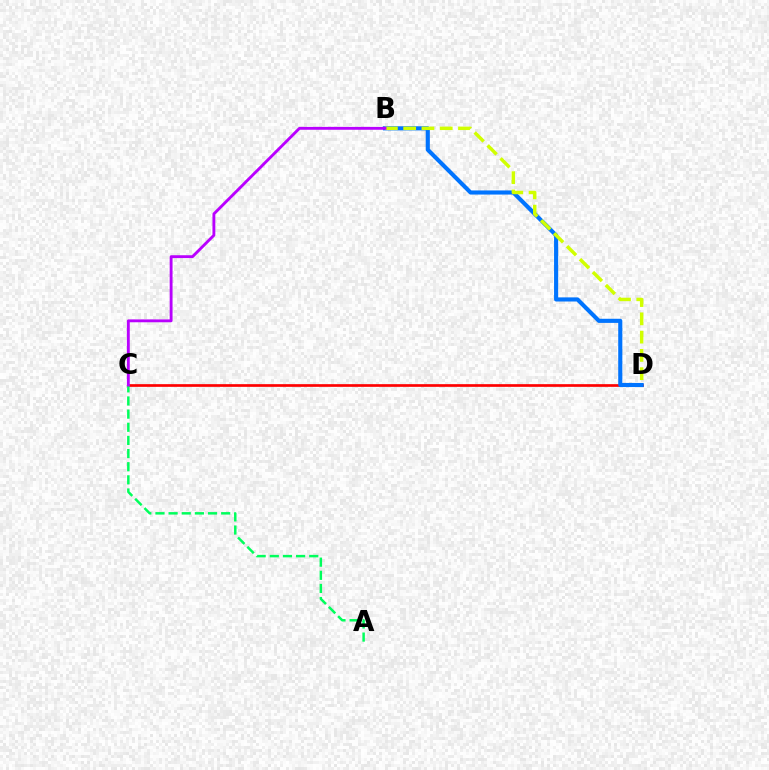{('C', 'D'): [{'color': '#ff0000', 'line_style': 'solid', 'thickness': 1.94}], ('B', 'D'): [{'color': '#0074ff', 'line_style': 'solid', 'thickness': 2.96}, {'color': '#d1ff00', 'line_style': 'dashed', 'thickness': 2.48}], ('A', 'C'): [{'color': '#00ff5c', 'line_style': 'dashed', 'thickness': 1.79}], ('B', 'C'): [{'color': '#b900ff', 'line_style': 'solid', 'thickness': 2.06}]}